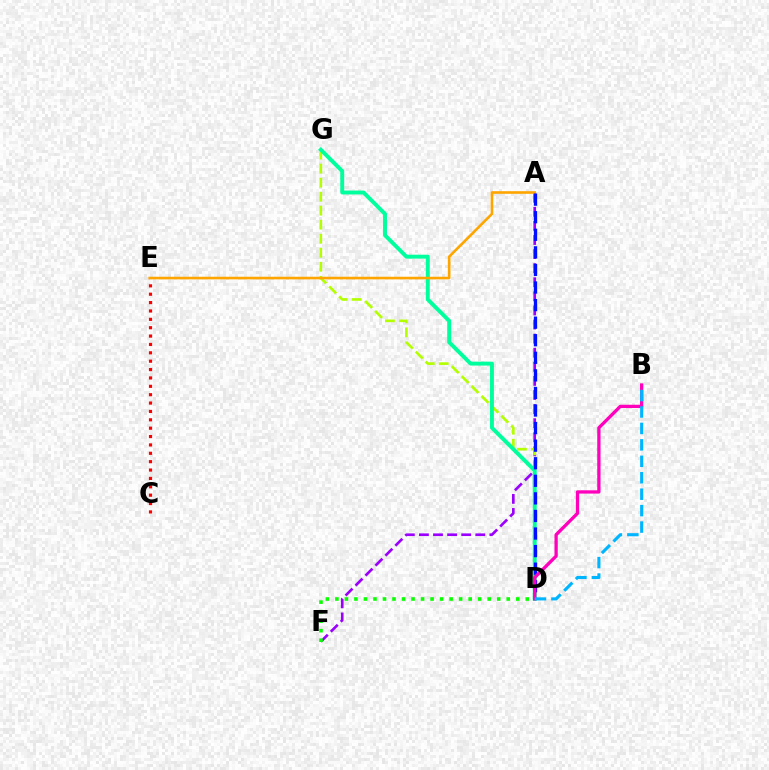{('A', 'F'): [{'color': '#9b00ff', 'line_style': 'dashed', 'thickness': 1.91}], ('C', 'E'): [{'color': '#ff0000', 'line_style': 'dotted', 'thickness': 2.27}], ('D', 'G'): [{'color': '#b3ff00', 'line_style': 'dashed', 'thickness': 1.9}, {'color': '#00ff9d', 'line_style': 'solid', 'thickness': 2.82}], ('A', 'E'): [{'color': '#ffa500', 'line_style': 'solid', 'thickness': 1.89}], ('A', 'D'): [{'color': '#0010ff', 'line_style': 'dashed', 'thickness': 2.39}], ('D', 'F'): [{'color': '#08ff00', 'line_style': 'dotted', 'thickness': 2.59}], ('B', 'D'): [{'color': '#ff00bd', 'line_style': 'solid', 'thickness': 2.37}, {'color': '#00b5ff', 'line_style': 'dashed', 'thickness': 2.23}]}